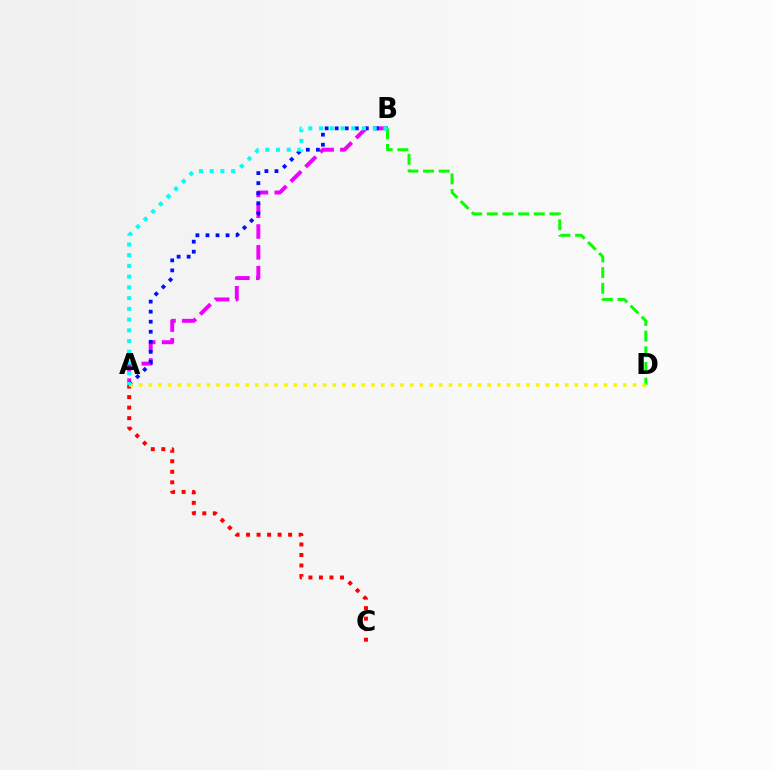{('A', 'B'): [{'color': '#ee00ff', 'line_style': 'dashed', 'thickness': 2.83}, {'color': '#0010ff', 'line_style': 'dotted', 'thickness': 2.73}, {'color': '#00fff6', 'line_style': 'dotted', 'thickness': 2.92}], ('A', 'C'): [{'color': '#ff0000', 'line_style': 'dotted', 'thickness': 2.86}], ('B', 'D'): [{'color': '#08ff00', 'line_style': 'dashed', 'thickness': 2.13}], ('A', 'D'): [{'color': '#fcf500', 'line_style': 'dotted', 'thickness': 2.63}]}